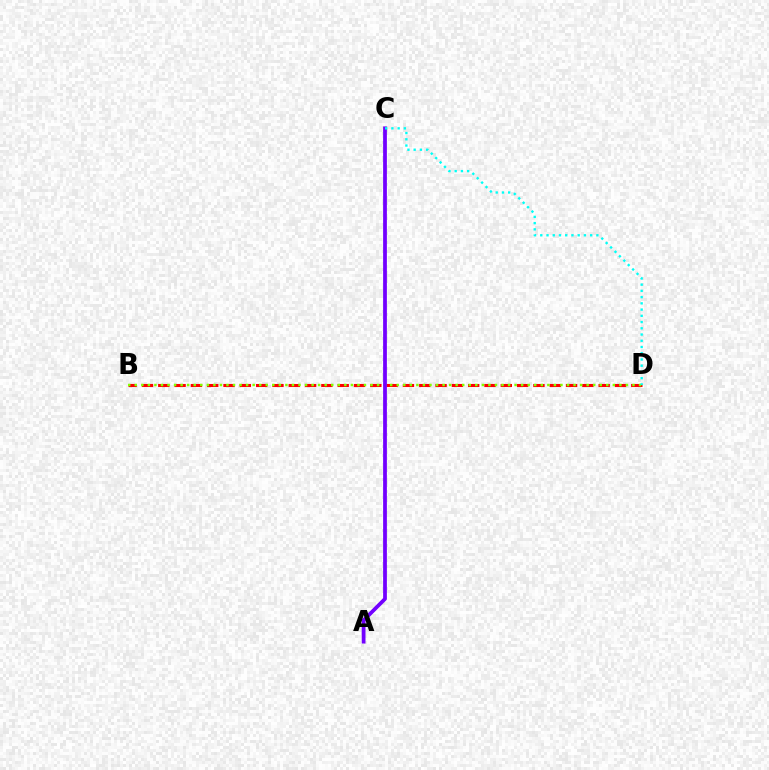{('B', 'D'): [{'color': '#ff0000', 'line_style': 'dashed', 'thickness': 2.22}, {'color': '#84ff00', 'line_style': 'dotted', 'thickness': 1.78}], ('A', 'C'): [{'color': '#7200ff', 'line_style': 'solid', 'thickness': 2.71}], ('C', 'D'): [{'color': '#00fff6', 'line_style': 'dotted', 'thickness': 1.69}]}